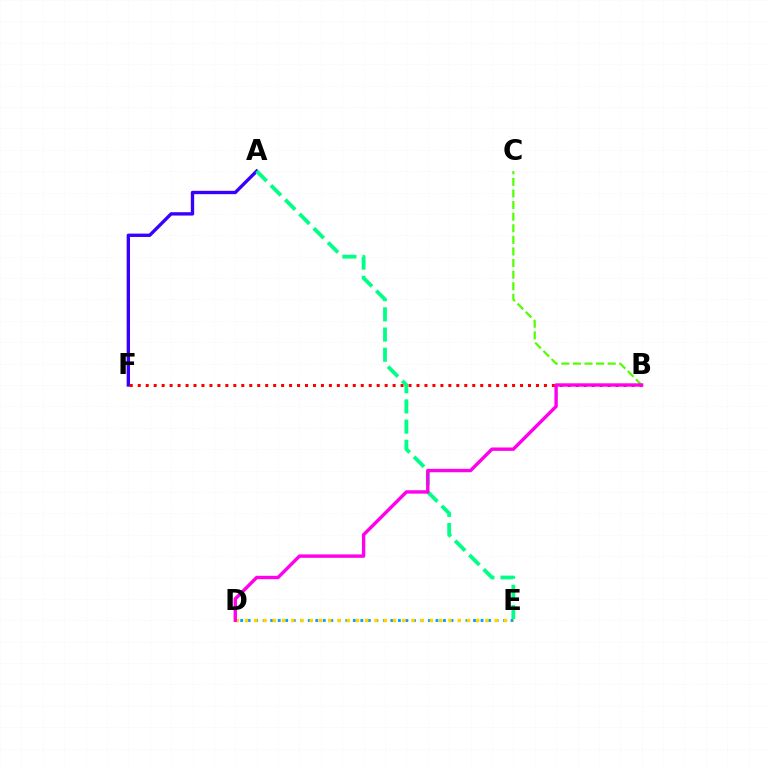{('B', 'C'): [{'color': '#4fff00', 'line_style': 'dashed', 'thickness': 1.57}], ('A', 'F'): [{'color': '#3700ff', 'line_style': 'solid', 'thickness': 2.41}], ('B', 'F'): [{'color': '#ff0000', 'line_style': 'dotted', 'thickness': 2.16}], ('A', 'E'): [{'color': '#00ff86', 'line_style': 'dashed', 'thickness': 2.74}], ('D', 'E'): [{'color': '#009eff', 'line_style': 'dotted', 'thickness': 2.04}, {'color': '#ffd500', 'line_style': 'dotted', 'thickness': 2.51}], ('B', 'D'): [{'color': '#ff00ed', 'line_style': 'solid', 'thickness': 2.44}]}